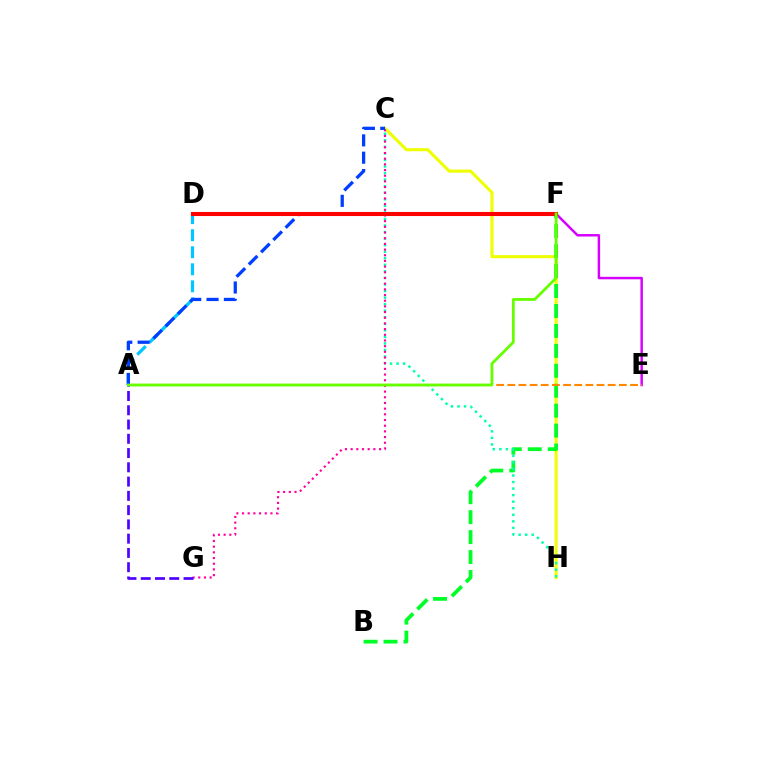{('E', 'F'): [{'color': '#d600ff', 'line_style': 'solid', 'thickness': 1.78}], ('C', 'H'): [{'color': '#eeff00', 'line_style': 'solid', 'thickness': 2.22}, {'color': '#00ffaf', 'line_style': 'dotted', 'thickness': 1.78}], ('B', 'F'): [{'color': '#00ff27', 'line_style': 'dashed', 'thickness': 2.71}], ('A', 'D'): [{'color': '#00c7ff', 'line_style': 'dashed', 'thickness': 2.32}], ('C', 'G'): [{'color': '#ff00a0', 'line_style': 'dotted', 'thickness': 1.54}], ('A', 'C'): [{'color': '#003fff', 'line_style': 'dashed', 'thickness': 2.35}], ('A', 'G'): [{'color': '#4f00ff', 'line_style': 'dashed', 'thickness': 1.94}], ('A', 'E'): [{'color': '#ff8800', 'line_style': 'dashed', 'thickness': 1.52}], ('D', 'F'): [{'color': '#ff0000', 'line_style': 'solid', 'thickness': 2.93}], ('A', 'F'): [{'color': '#66ff00', 'line_style': 'solid', 'thickness': 2.02}]}